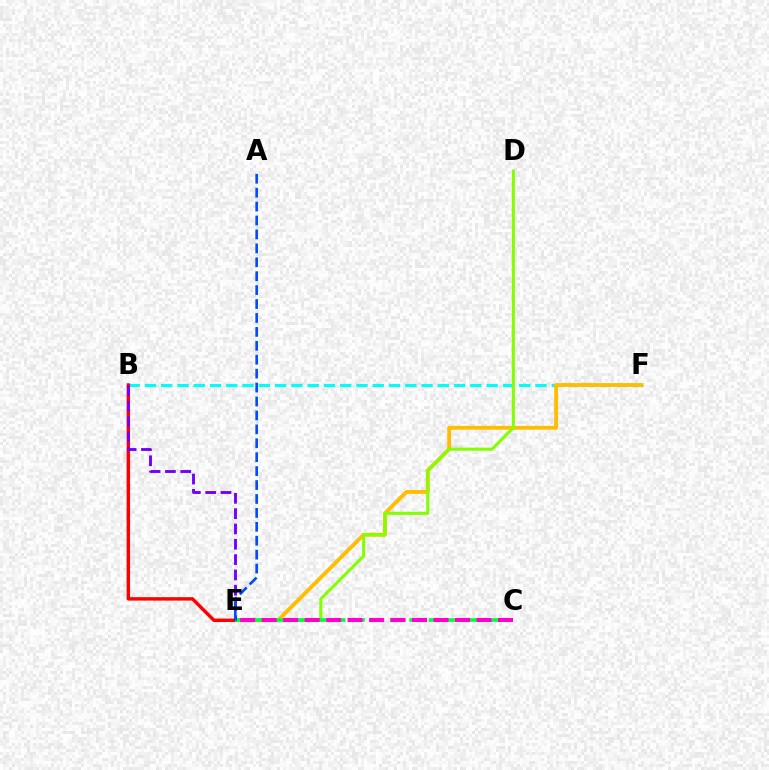{('B', 'F'): [{'color': '#00fff6', 'line_style': 'dashed', 'thickness': 2.21}], ('E', 'F'): [{'color': '#ffbd00', 'line_style': 'solid', 'thickness': 2.76}], ('D', 'E'): [{'color': '#84ff00', 'line_style': 'solid', 'thickness': 2.2}], ('B', 'E'): [{'color': '#ff0000', 'line_style': 'solid', 'thickness': 2.47}, {'color': '#7200ff', 'line_style': 'dashed', 'thickness': 2.08}], ('C', 'E'): [{'color': '#00ff39', 'line_style': 'dashed', 'thickness': 2.63}, {'color': '#ff00cf', 'line_style': 'dashed', 'thickness': 2.92}], ('A', 'E'): [{'color': '#004bff', 'line_style': 'dashed', 'thickness': 1.89}]}